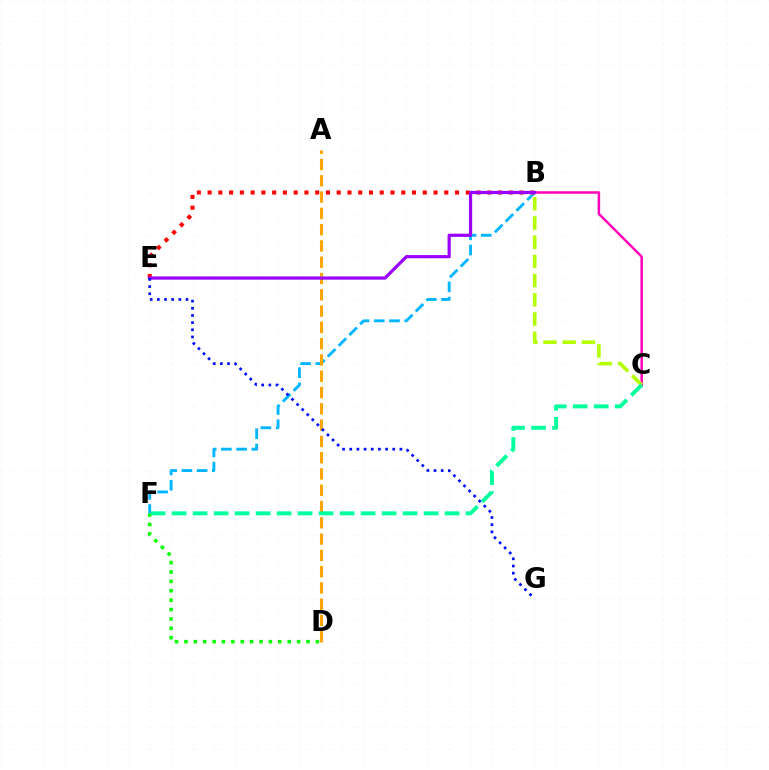{('B', 'F'): [{'color': '#00b5ff', 'line_style': 'dashed', 'thickness': 2.07}], ('B', 'E'): [{'color': '#ff0000', 'line_style': 'dotted', 'thickness': 2.92}, {'color': '#9b00ff', 'line_style': 'solid', 'thickness': 2.31}], ('D', 'F'): [{'color': '#08ff00', 'line_style': 'dotted', 'thickness': 2.55}], ('B', 'C'): [{'color': '#ff00bd', 'line_style': 'solid', 'thickness': 1.79}, {'color': '#b3ff00', 'line_style': 'dashed', 'thickness': 2.61}], ('A', 'D'): [{'color': '#ffa500', 'line_style': 'dashed', 'thickness': 2.21}], ('E', 'G'): [{'color': '#0010ff', 'line_style': 'dotted', 'thickness': 1.95}], ('C', 'F'): [{'color': '#00ff9d', 'line_style': 'dashed', 'thickness': 2.85}]}